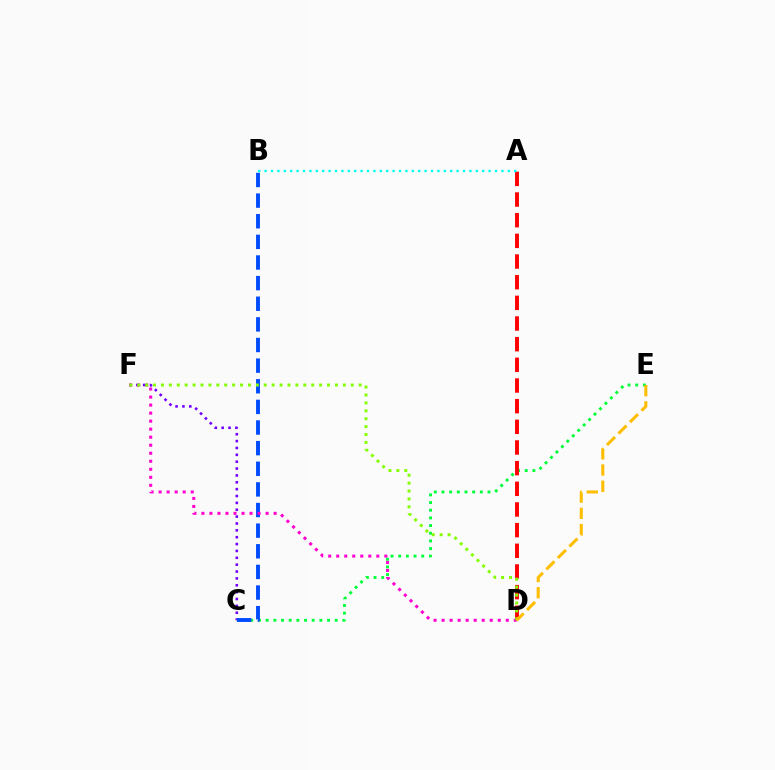{('C', 'E'): [{'color': '#00ff39', 'line_style': 'dotted', 'thickness': 2.08}], ('A', 'D'): [{'color': '#ff0000', 'line_style': 'dashed', 'thickness': 2.81}], ('C', 'F'): [{'color': '#7200ff', 'line_style': 'dotted', 'thickness': 1.87}], ('B', 'C'): [{'color': '#004bff', 'line_style': 'dashed', 'thickness': 2.8}], ('D', 'F'): [{'color': '#ff00cf', 'line_style': 'dotted', 'thickness': 2.18}, {'color': '#84ff00', 'line_style': 'dotted', 'thickness': 2.15}], ('D', 'E'): [{'color': '#ffbd00', 'line_style': 'dashed', 'thickness': 2.2}], ('A', 'B'): [{'color': '#00fff6', 'line_style': 'dotted', 'thickness': 1.74}]}